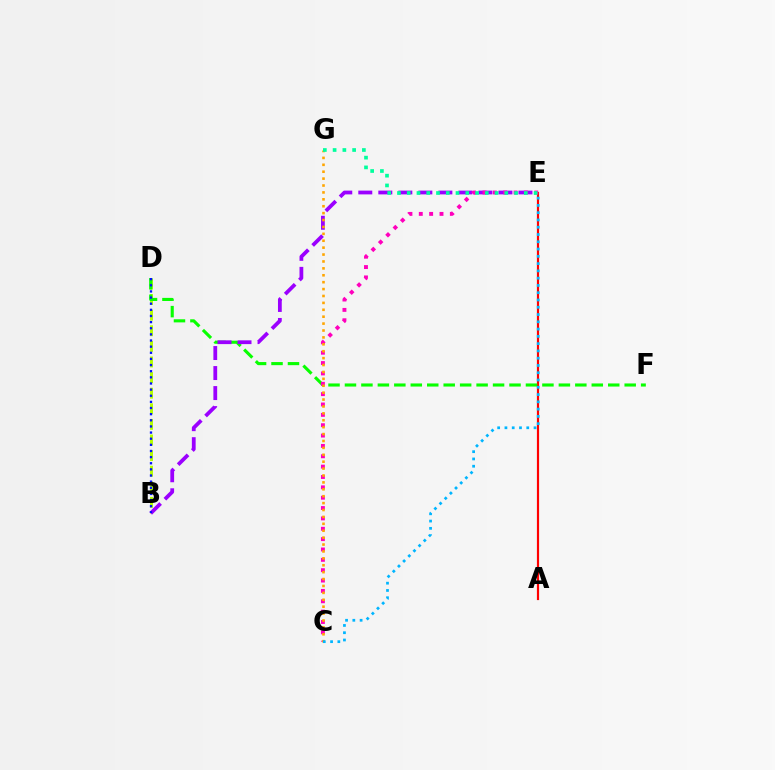{('A', 'E'): [{'color': '#ff0000', 'line_style': 'solid', 'thickness': 1.58}], ('B', 'D'): [{'color': '#b3ff00', 'line_style': 'dashed', 'thickness': 2.12}, {'color': '#0010ff', 'line_style': 'dotted', 'thickness': 1.67}], ('D', 'F'): [{'color': '#08ff00', 'line_style': 'dashed', 'thickness': 2.24}], ('B', 'E'): [{'color': '#9b00ff', 'line_style': 'dashed', 'thickness': 2.72}], ('C', 'E'): [{'color': '#ff00bd', 'line_style': 'dotted', 'thickness': 2.81}, {'color': '#00b5ff', 'line_style': 'dotted', 'thickness': 1.98}], ('C', 'G'): [{'color': '#ffa500', 'line_style': 'dotted', 'thickness': 1.88}], ('E', 'G'): [{'color': '#00ff9d', 'line_style': 'dotted', 'thickness': 2.65}]}